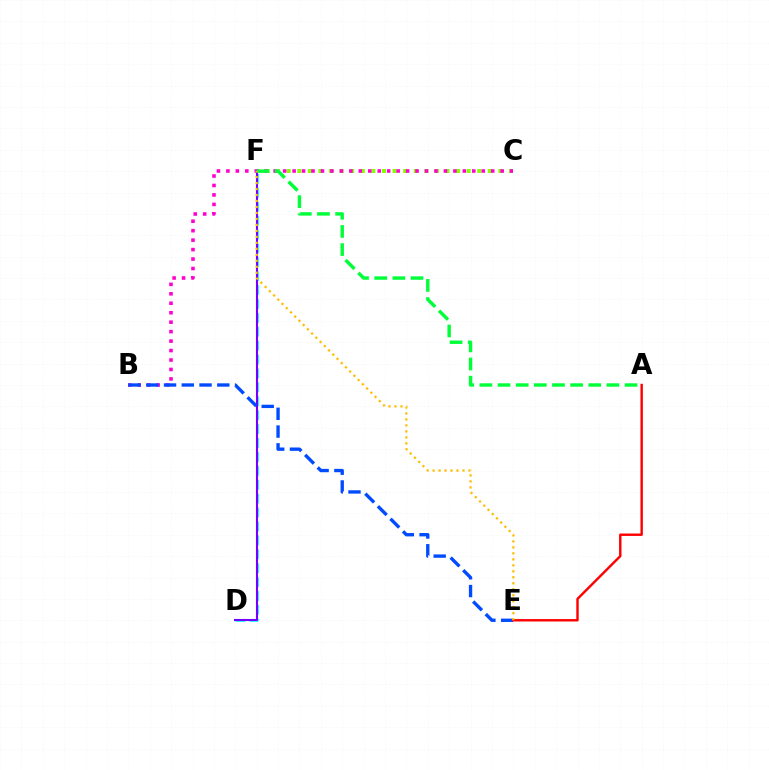{('D', 'F'): [{'color': '#00fff6', 'line_style': 'dashed', 'thickness': 1.89}, {'color': '#7200ff', 'line_style': 'solid', 'thickness': 1.51}], ('C', 'F'): [{'color': '#84ff00', 'line_style': 'dotted', 'thickness': 2.88}], ('B', 'C'): [{'color': '#ff00cf', 'line_style': 'dotted', 'thickness': 2.57}], ('A', 'F'): [{'color': '#00ff39', 'line_style': 'dashed', 'thickness': 2.46}], ('B', 'E'): [{'color': '#004bff', 'line_style': 'dashed', 'thickness': 2.41}], ('A', 'E'): [{'color': '#ff0000', 'line_style': 'solid', 'thickness': 1.74}], ('E', 'F'): [{'color': '#ffbd00', 'line_style': 'dotted', 'thickness': 1.62}]}